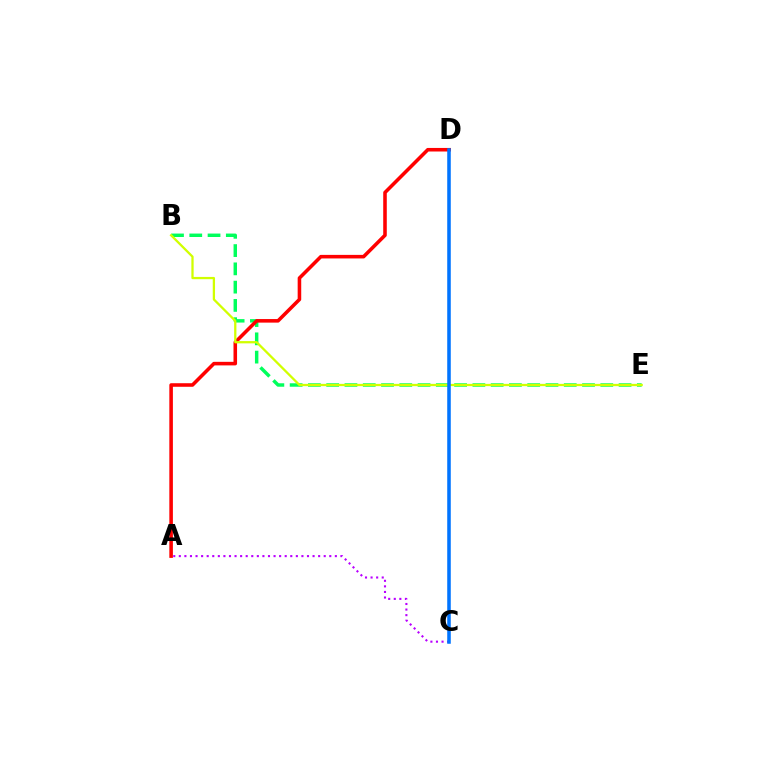{('B', 'E'): [{'color': '#00ff5c', 'line_style': 'dashed', 'thickness': 2.48}, {'color': '#d1ff00', 'line_style': 'solid', 'thickness': 1.64}], ('A', 'C'): [{'color': '#b900ff', 'line_style': 'dotted', 'thickness': 1.51}], ('A', 'D'): [{'color': '#ff0000', 'line_style': 'solid', 'thickness': 2.57}], ('C', 'D'): [{'color': '#0074ff', 'line_style': 'solid', 'thickness': 2.56}]}